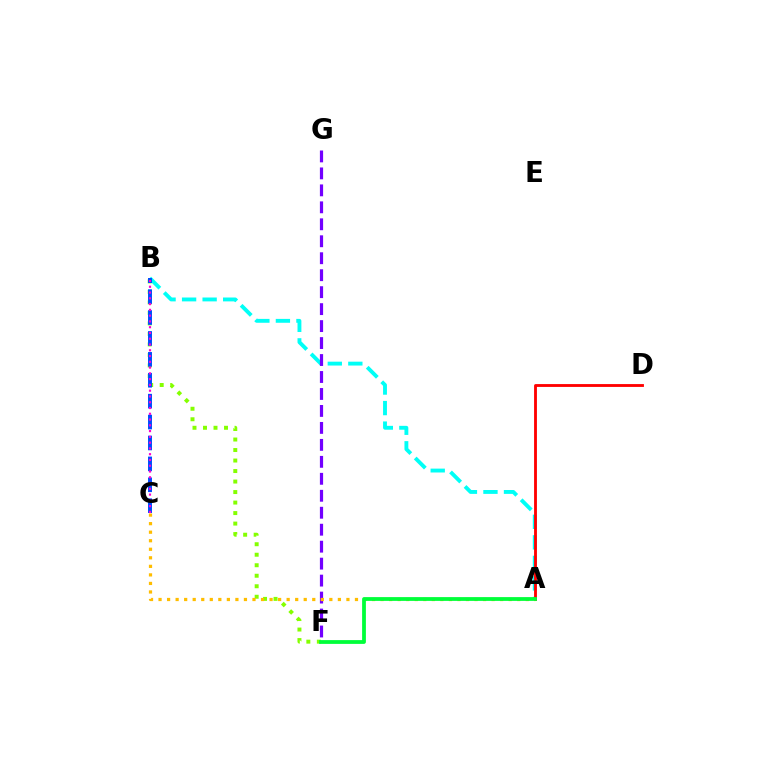{('B', 'F'): [{'color': '#84ff00', 'line_style': 'dotted', 'thickness': 2.85}], ('A', 'B'): [{'color': '#00fff6', 'line_style': 'dashed', 'thickness': 2.79}], ('A', 'D'): [{'color': '#ff0000', 'line_style': 'solid', 'thickness': 2.05}], ('B', 'C'): [{'color': '#004bff', 'line_style': 'dashed', 'thickness': 2.84}, {'color': '#ff00cf', 'line_style': 'dotted', 'thickness': 1.57}], ('F', 'G'): [{'color': '#7200ff', 'line_style': 'dashed', 'thickness': 2.31}], ('A', 'C'): [{'color': '#ffbd00', 'line_style': 'dotted', 'thickness': 2.32}], ('A', 'F'): [{'color': '#00ff39', 'line_style': 'solid', 'thickness': 2.72}]}